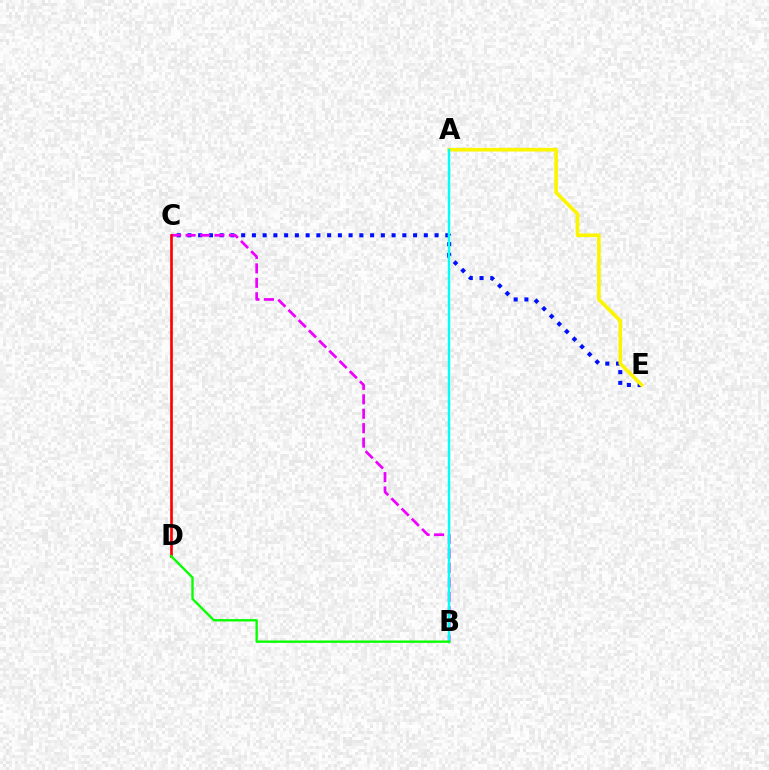{('C', 'E'): [{'color': '#0010ff', 'line_style': 'dotted', 'thickness': 2.92}], ('B', 'C'): [{'color': '#ee00ff', 'line_style': 'dashed', 'thickness': 1.96}], ('A', 'E'): [{'color': '#fcf500', 'line_style': 'solid', 'thickness': 2.62}], ('A', 'B'): [{'color': '#00fff6', 'line_style': 'solid', 'thickness': 1.73}], ('C', 'D'): [{'color': '#ff0000', 'line_style': 'solid', 'thickness': 1.91}], ('B', 'D'): [{'color': '#08ff00', 'line_style': 'solid', 'thickness': 1.7}]}